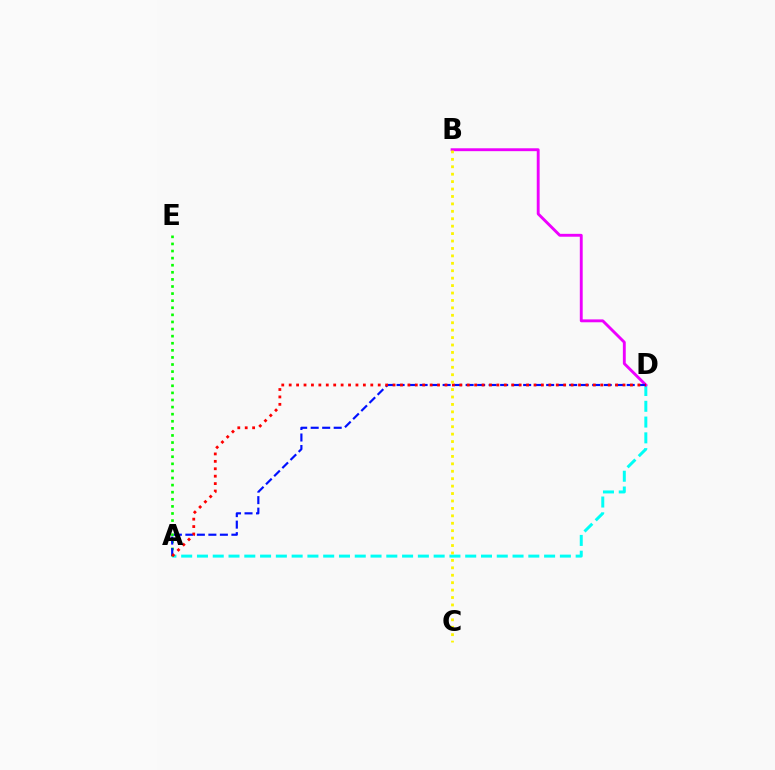{('A', 'D'): [{'color': '#00fff6', 'line_style': 'dashed', 'thickness': 2.14}, {'color': '#0010ff', 'line_style': 'dashed', 'thickness': 1.56}, {'color': '#ff0000', 'line_style': 'dotted', 'thickness': 2.02}], ('A', 'E'): [{'color': '#08ff00', 'line_style': 'dotted', 'thickness': 1.93}], ('B', 'D'): [{'color': '#ee00ff', 'line_style': 'solid', 'thickness': 2.07}], ('B', 'C'): [{'color': '#fcf500', 'line_style': 'dotted', 'thickness': 2.02}]}